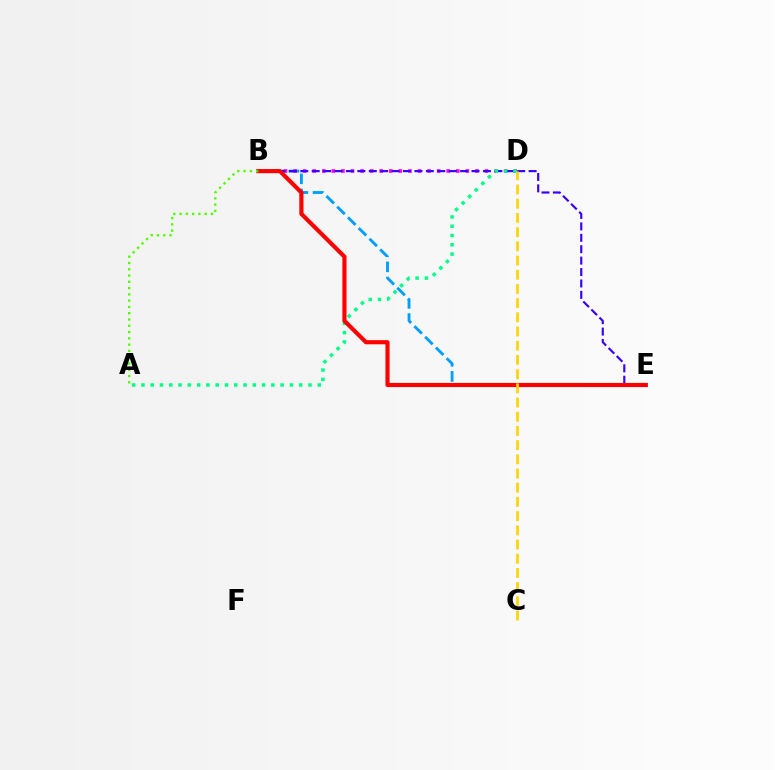{('B', 'E'): [{'color': '#009eff', 'line_style': 'dashed', 'thickness': 2.06}, {'color': '#3700ff', 'line_style': 'dashed', 'thickness': 1.55}, {'color': '#ff0000', 'line_style': 'solid', 'thickness': 2.98}], ('B', 'D'): [{'color': '#ff00ed', 'line_style': 'dotted', 'thickness': 2.6}], ('A', 'D'): [{'color': '#00ff86', 'line_style': 'dotted', 'thickness': 2.52}], ('C', 'D'): [{'color': '#ffd500', 'line_style': 'dashed', 'thickness': 1.93}], ('A', 'B'): [{'color': '#4fff00', 'line_style': 'dotted', 'thickness': 1.71}]}